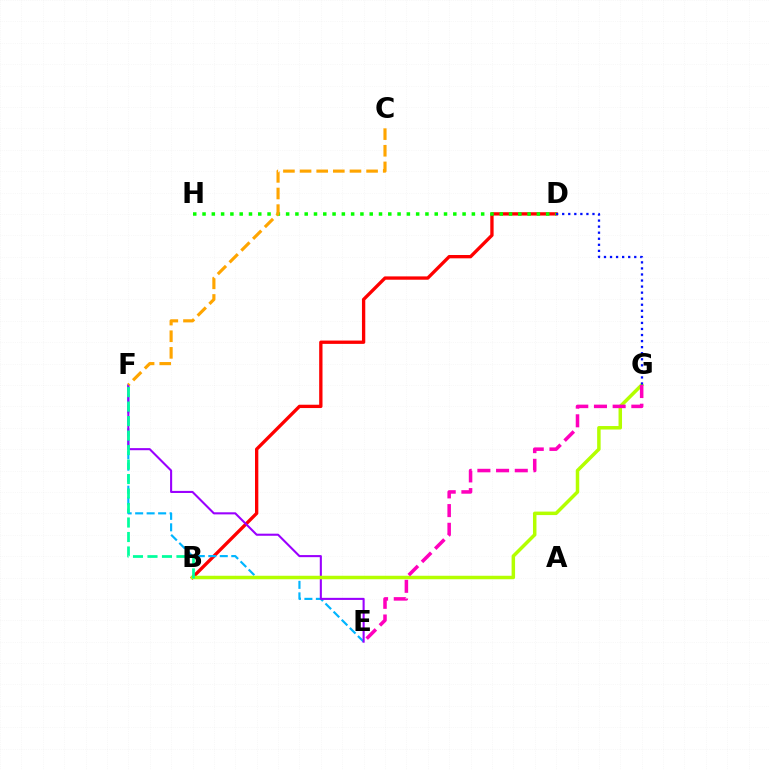{('B', 'D'): [{'color': '#ff0000', 'line_style': 'solid', 'thickness': 2.39}], ('D', 'H'): [{'color': '#08ff00', 'line_style': 'dotted', 'thickness': 2.52}], ('E', 'F'): [{'color': '#00b5ff', 'line_style': 'dashed', 'thickness': 1.56}, {'color': '#9b00ff', 'line_style': 'solid', 'thickness': 1.5}], ('B', 'G'): [{'color': '#b3ff00', 'line_style': 'solid', 'thickness': 2.51}], ('B', 'F'): [{'color': '#00ff9d', 'line_style': 'dashed', 'thickness': 1.97}], ('E', 'G'): [{'color': '#ff00bd', 'line_style': 'dashed', 'thickness': 2.54}], ('C', 'F'): [{'color': '#ffa500', 'line_style': 'dashed', 'thickness': 2.26}], ('D', 'G'): [{'color': '#0010ff', 'line_style': 'dotted', 'thickness': 1.65}]}